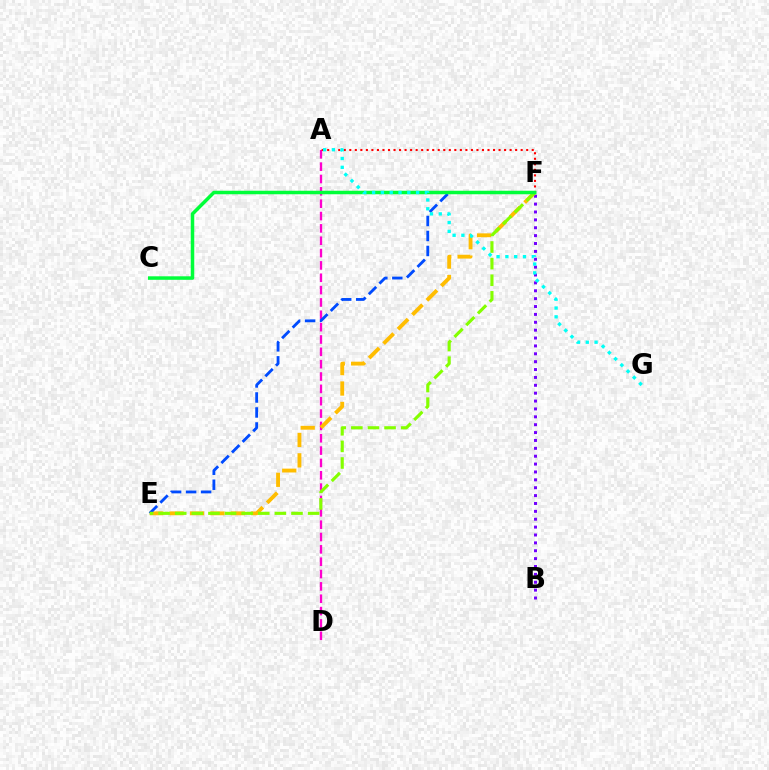{('A', 'D'): [{'color': '#ff00cf', 'line_style': 'dashed', 'thickness': 1.68}], ('B', 'F'): [{'color': '#7200ff', 'line_style': 'dotted', 'thickness': 2.14}], ('E', 'F'): [{'color': '#ffbd00', 'line_style': 'dashed', 'thickness': 2.77}, {'color': '#004bff', 'line_style': 'dashed', 'thickness': 2.04}, {'color': '#84ff00', 'line_style': 'dashed', 'thickness': 2.26}], ('A', 'F'): [{'color': '#ff0000', 'line_style': 'dotted', 'thickness': 1.5}], ('C', 'F'): [{'color': '#00ff39', 'line_style': 'solid', 'thickness': 2.53}], ('A', 'G'): [{'color': '#00fff6', 'line_style': 'dotted', 'thickness': 2.39}]}